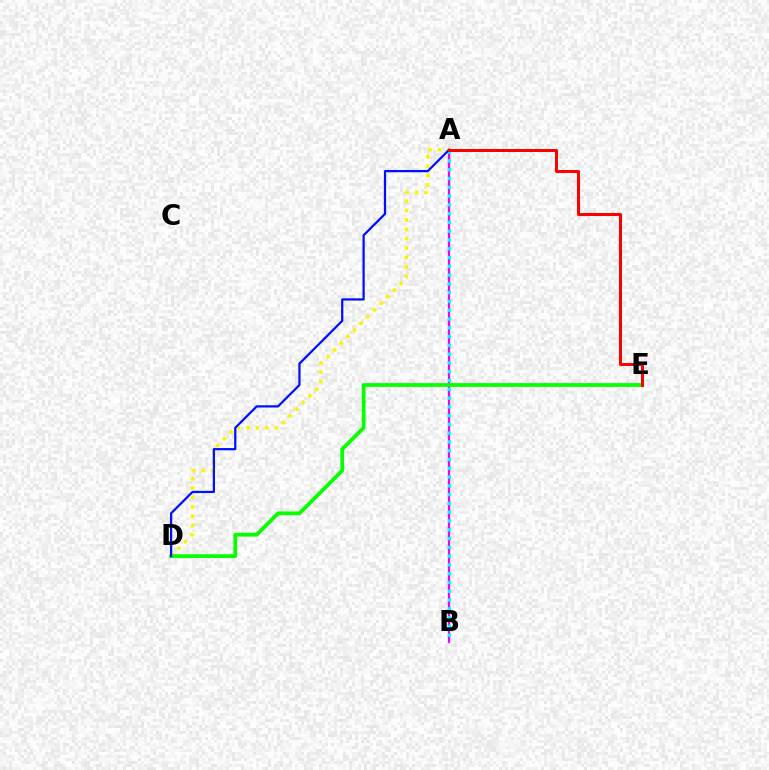{('A', 'B'): [{'color': '#ee00ff', 'line_style': 'solid', 'thickness': 1.65}, {'color': '#00fff6', 'line_style': 'dotted', 'thickness': 2.39}], ('A', 'D'): [{'color': '#fcf500', 'line_style': 'dotted', 'thickness': 2.55}, {'color': '#0010ff', 'line_style': 'solid', 'thickness': 1.61}], ('D', 'E'): [{'color': '#08ff00', 'line_style': 'solid', 'thickness': 2.71}], ('A', 'E'): [{'color': '#ff0000', 'line_style': 'solid', 'thickness': 2.15}]}